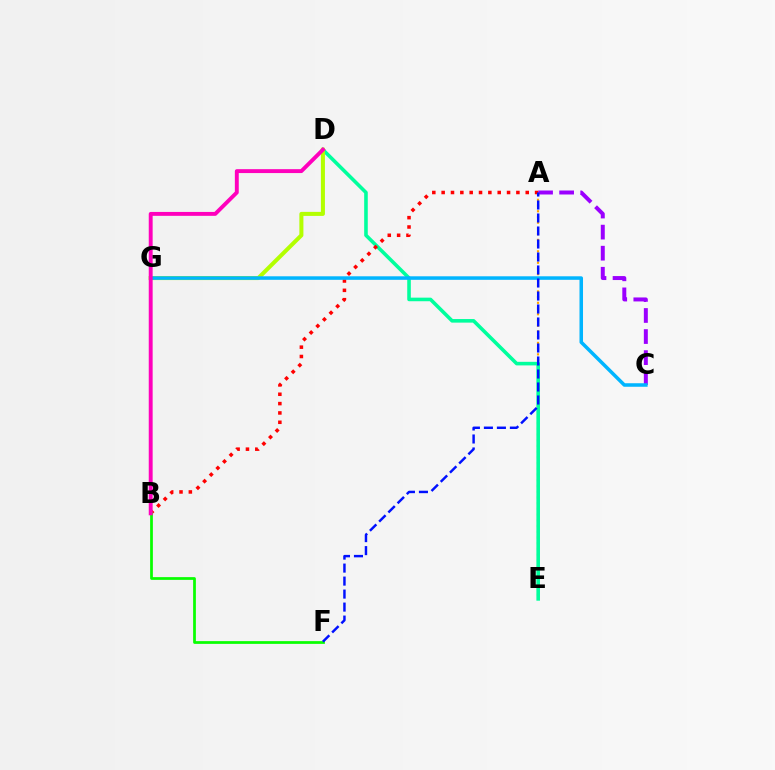{('A', 'C'): [{'color': '#9b00ff', 'line_style': 'dashed', 'thickness': 2.86}], ('A', 'E'): [{'color': '#ffa500', 'line_style': 'dotted', 'thickness': 1.56}], ('D', 'E'): [{'color': '#00ff9d', 'line_style': 'solid', 'thickness': 2.58}], ('A', 'B'): [{'color': '#ff0000', 'line_style': 'dotted', 'thickness': 2.54}], ('D', 'G'): [{'color': '#b3ff00', 'line_style': 'solid', 'thickness': 2.91}], ('B', 'F'): [{'color': '#08ff00', 'line_style': 'solid', 'thickness': 1.97}], ('C', 'G'): [{'color': '#00b5ff', 'line_style': 'solid', 'thickness': 2.54}], ('A', 'F'): [{'color': '#0010ff', 'line_style': 'dashed', 'thickness': 1.77}], ('B', 'D'): [{'color': '#ff00bd', 'line_style': 'solid', 'thickness': 2.81}]}